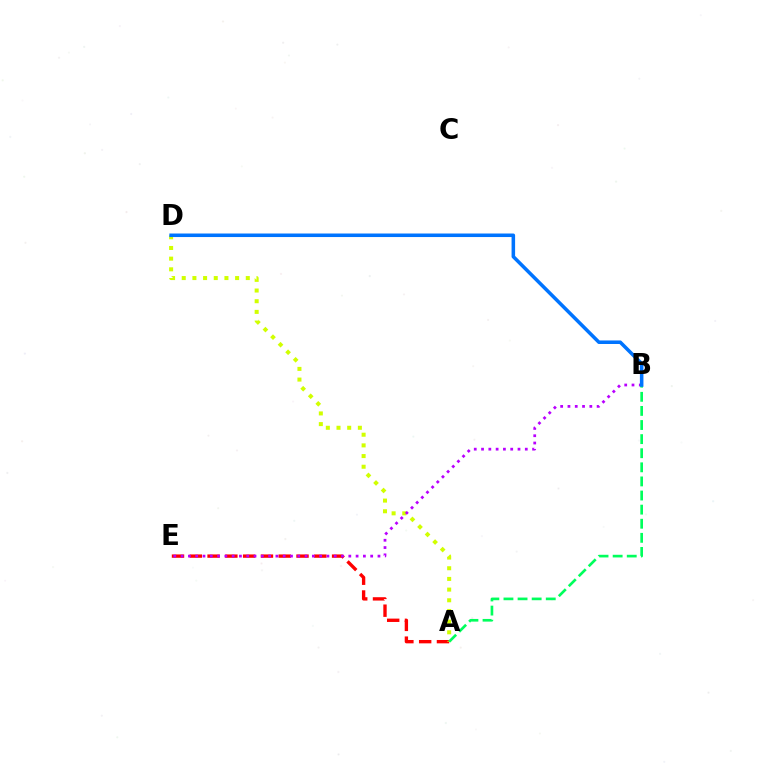{('A', 'E'): [{'color': '#ff0000', 'line_style': 'dashed', 'thickness': 2.42}], ('A', 'D'): [{'color': '#d1ff00', 'line_style': 'dotted', 'thickness': 2.9}], ('B', 'E'): [{'color': '#b900ff', 'line_style': 'dotted', 'thickness': 1.98}], ('A', 'B'): [{'color': '#00ff5c', 'line_style': 'dashed', 'thickness': 1.92}], ('B', 'D'): [{'color': '#0074ff', 'line_style': 'solid', 'thickness': 2.55}]}